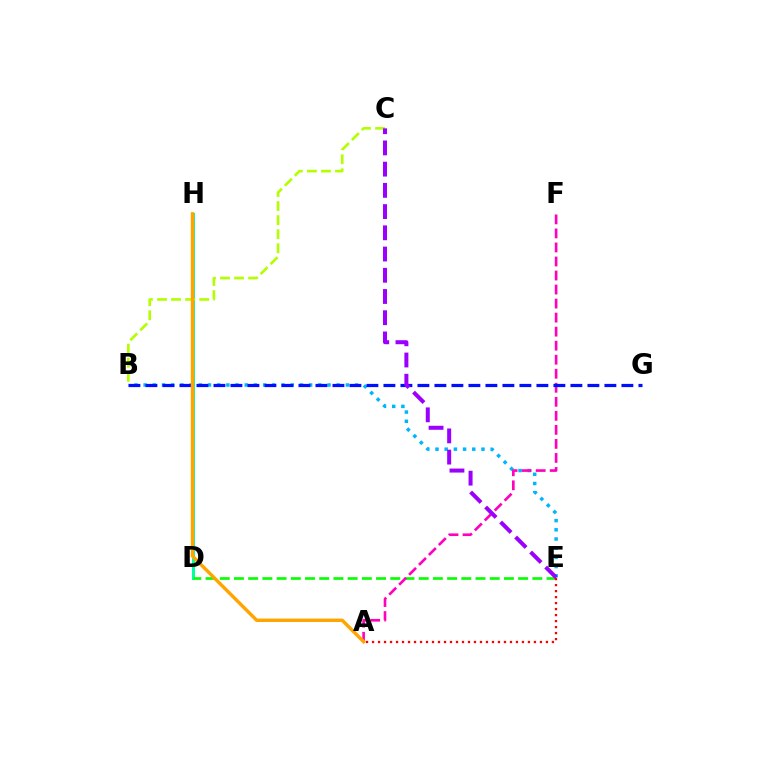{('D', 'H'): [{'color': '#00ff9d', 'line_style': 'solid', 'thickness': 2.18}], ('B', 'E'): [{'color': '#00b5ff', 'line_style': 'dotted', 'thickness': 2.5}], ('B', 'C'): [{'color': '#b3ff00', 'line_style': 'dashed', 'thickness': 1.91}], ('D', 'E'): [{'color': '#08ff00', 'line_style': 'dashed', 'thickness': 1.93}], ('A', 'F'): [{'color': '#ff00bd', 'line_style': 'dashed', 'thickness': 1.91}], ('A', 'E'): [{'color': '#ff0000', 'line_style': 'dotted', 'thickness': 1.63}], ('B', 'G'): [{'color': '#0010ff', 'line_style': 'dashed', 'thickness': 2.31}], ('C', 'E'): [{'color': '#9b00ff', 'line_style': 'dashed', 'thickness': 2.88}], ('A', 'H'): [{'color': '#ffa500', 'line_style': 'solid', 'thickness': 2.47}]}